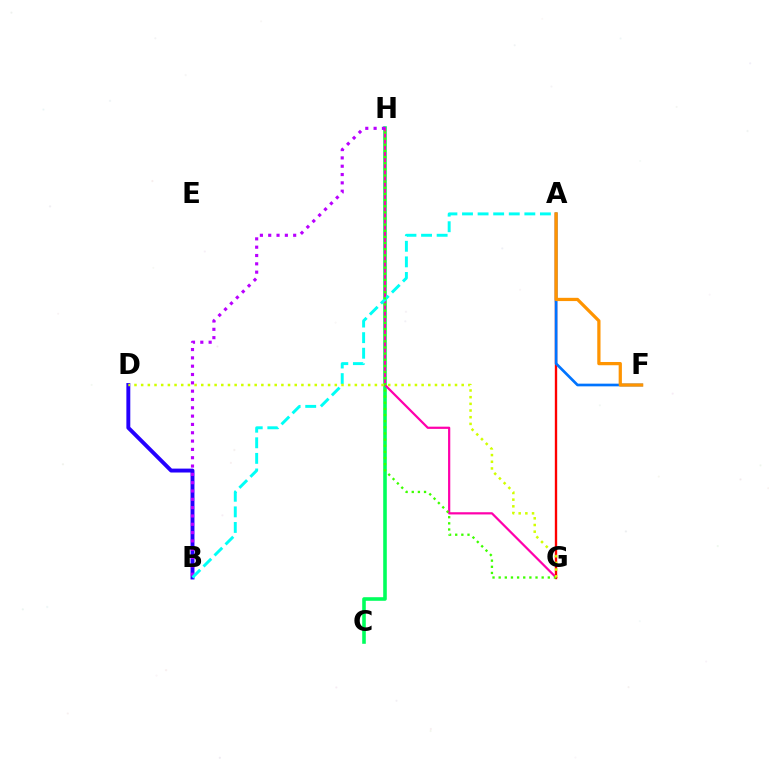{('C', 'H'): [{'color': '#00ff5c', 'line_style': 'solid', 'thickness': 2.59}], ('G', 'H'): [{'color': '#ff00ac', 'line_style': 'solid', 'thickness': 1.6}, {'color': '#3dff00', 'line_style': 'dotted', 'thickness': 1.67}], ('A', 'G'): [{'color': '#ff0000', 'line_style': 'solid', 'thickness': 1.7}], ('B', 'D'): [{'color': '#2500ff', 'line_style': 'solid', 'thickness': 2.82}], ('B', 'H'): [{'color': '#b900ff', 'line_style': 'dotted', 'thickness': 2.26}], ('A', 'F'): [{'color': '#0074ff', 'line_style': 'solid', 'thickness': 1.93}, {'color': '#ff9400', 'line_style': 'solid', 'thickness': 2.34}], ('A', 'B'): [{'color': '#00fff6', 'line_style': 'dashed', 'thickness': 2.12}], ('D', 'G'): [{'color': '#d1ff00', 'line_style': 'dotted', 'thickness': 1.81}]}